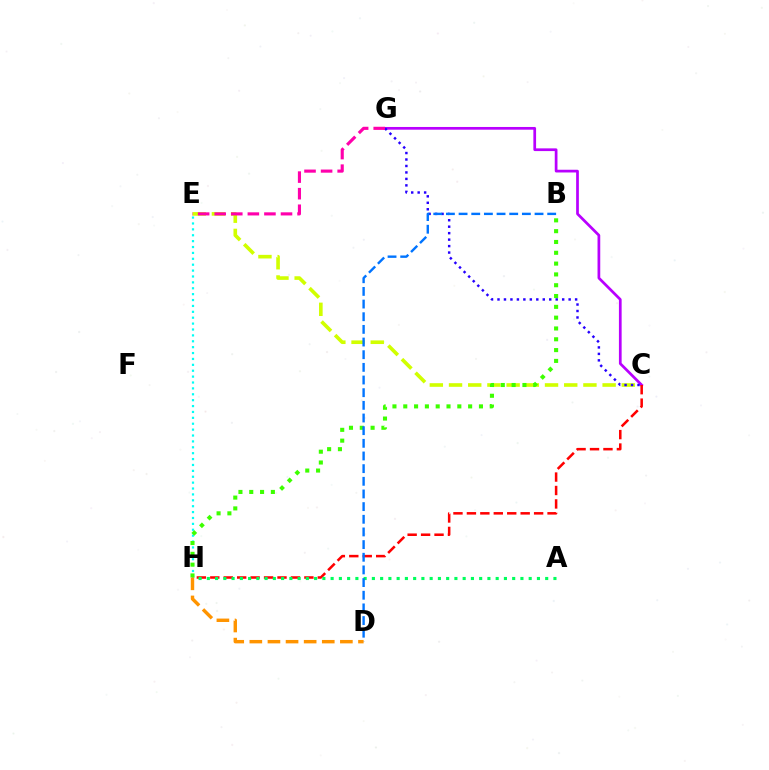{('C', 'E'): [{'color': '#d1ff00', 'line_style': 'dashed', 'thickness': 2.61}], ('C', 'G'): [{'color': '#b900ff', 'line_style': 'solid', 'thickness': 1.96}, {'color': '#2500ff', 'line_style': 'dotted', 'thickness': 1.76}], ('E', 'H'): [{'color': '#00fff6', 'line_style': 'dotted', 'thickness': 1.6}], ('E', 'G'): [{'color': '#ff00ac', 'line_style': 'dashed', 'thickness': 2.25}], ('C', 'H'): [{'color': '#ff0000', 'line_style': 'dashed', 'thickness': 1.83}], ('B', 'H'): [{'color': '#3dff00', 'line_style': 'dotted', 'thickness': 2.94}], ('A', 'H'): [{'color': '#00ff5c', 'line_style': 'dotted', 'thickness': 2.24}], ('B', 'D'): [{'color': '#0074ff', 'line_style': 'dashed', 'thickness': 1.72}], ('D', 'H'): [{'color': '#ff9400', 'line_style': 'dashed', 'thickness': 2.46}]}